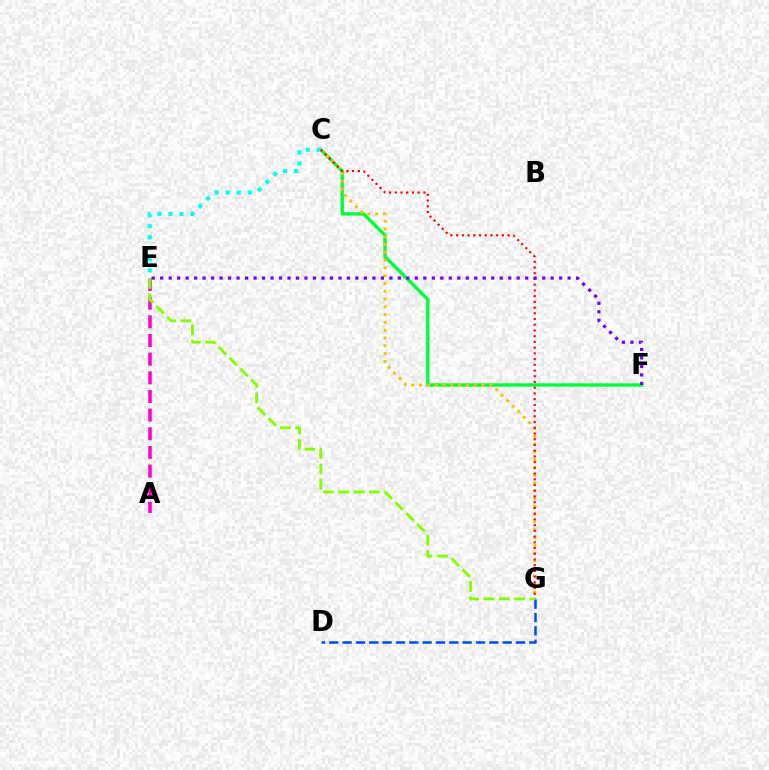{('C', 'F'): [{'color': '#00ff39', 'line_style': 'solid', 'thickness': 2.42}], ('A', 'E'): [{'color': '#ff00cf', 'line_style': 'dashed', 'thickness': 2.54}], ('D', 'G'): [{'color': '#004bff', 'line_style': 'dashed', 'thickness': 1.81}], ('C', 'G'): [{'color': '#ffbd00', 'line_style': 'dotted', 'thickness': 2.12}, {'color': '#ff0000', 'line_style': 'dotted', 'thickness': 1.56}], ('C', 'E'): [{'color': '#00fff6', 'line_style': 'dotted', 'thickness': 3.0}], ('E', 'F'): [{'color': '#7200ff', 'line_style': 'dotted', 'thickness': 2.31}], ('E', 'G'): [{'color': '#84ff00', 'line_style': 'dashed', 'thickness': 2.08}]}